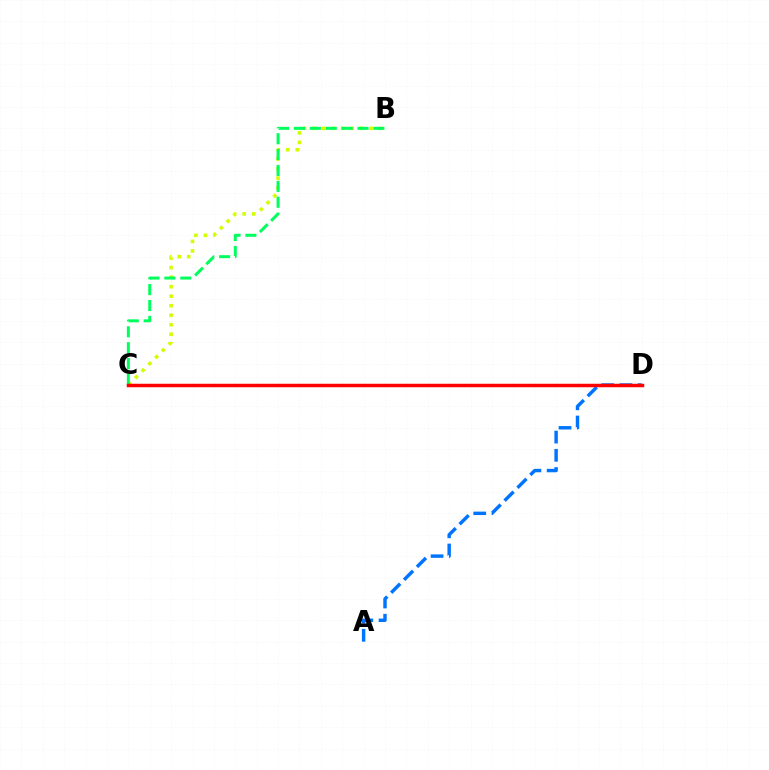{('B', 'C'): [{'color': '#d1ff00', 'line_style': 'dotted', 'thickness': 2.59}, {'color': '#00ff5c', 'line_style': 'dashed', 'thickness': 2.16}], ('C', 'D'): [{'color': '#b900ff', 'line_style': 'dotted', 'thickness': 1.9}, {'color': '#ff0000', 'line_style': 'solid', 'thickness': 2.52}], ('A', 'D'): [{'color': '#0074ff', 'line_style': 'dashed', 'thickness': 2.48}]}